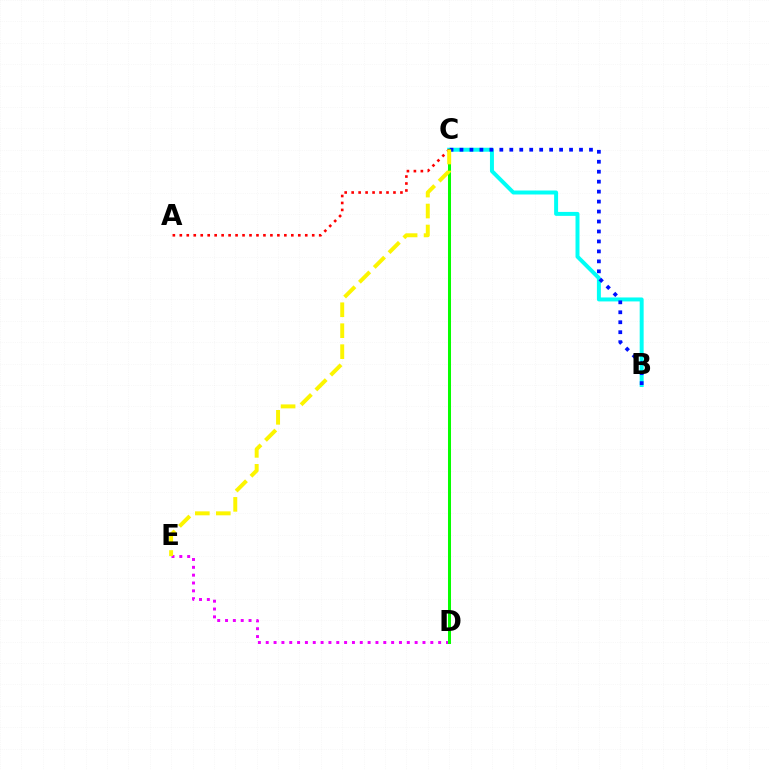{('D', 'E'): [{'color': '#ee00ff', 'line_style': 'dotted', 'thickness': 2.13}], ('B', 'C'): [{'color': '#00fff6', 'line_style': 'solid', 'thickness': 2.86}, {'color': '#0010ff', 'line_style': 'dotted', 'thickness': 2.71}], ('C', 'D'): [{'color': '#08ff00', 'line_style': 'solid', 'thickness': 2.17}], ('A', 'C'): [{'color': '#ff0000', 'line_style': 'dotted', 'thickness': 1.89}], ('C', 'E'): [{'color': '#fcf500', 'line_style': 'dashed', 'thickness': 2.85}]}